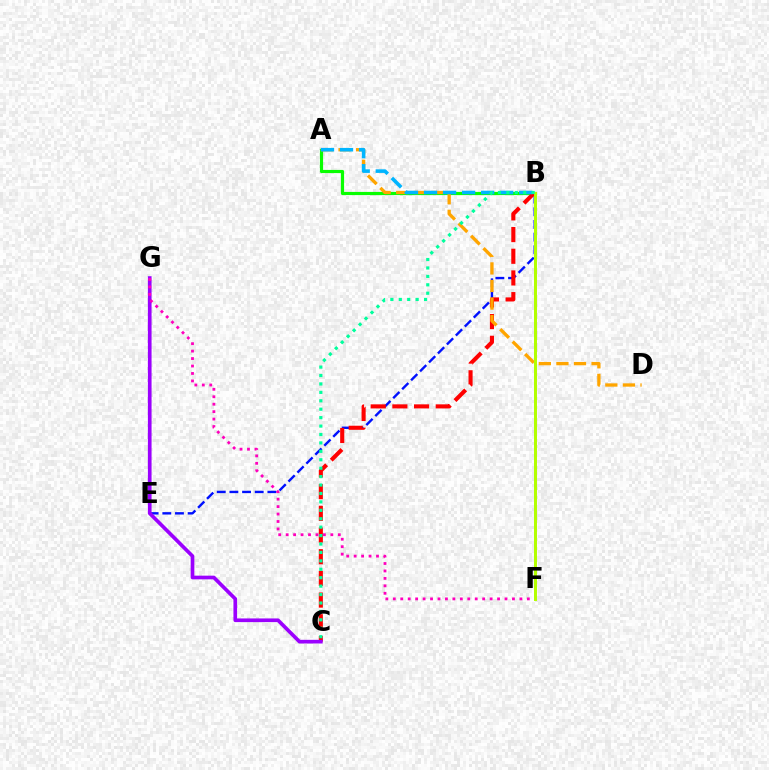{('A', 'B'): [{'color': '#08ff00', 'line_style': 'solid', 'thickness': 2.28}, {'color': '#00b5ff', 'line_style': 'dashed', 'thickness': 2.59}], ('B', 'E'): [{'color': '#0010ff', 'line_style': 'dashed', 'thickness': 1.72}], ('B', 'C'): [{'color': '#ff0000', 'line_style': 'dashed', 'thickness': 2.95}, {'color': '#00ff9d', 'line_style': 'dotted', 'thickness': 2.29}], ('A', 'D'): [{'color': '#ffa500', 'line_style': 'dashed', 'thickness': 2.39}], ('C', 'G'): [{'color': '#9b00ff', 'line_style': 'solid', 'thickness': 2.65}], ('F', 'G'): [{'color': '#ff00bd', 'line_style': 'dotted', 'thickness': 2.02}], ('B', 'F'): [{'color': '#b3ff00', 'line_style': 'solid', 'thickness': 2.14}]}